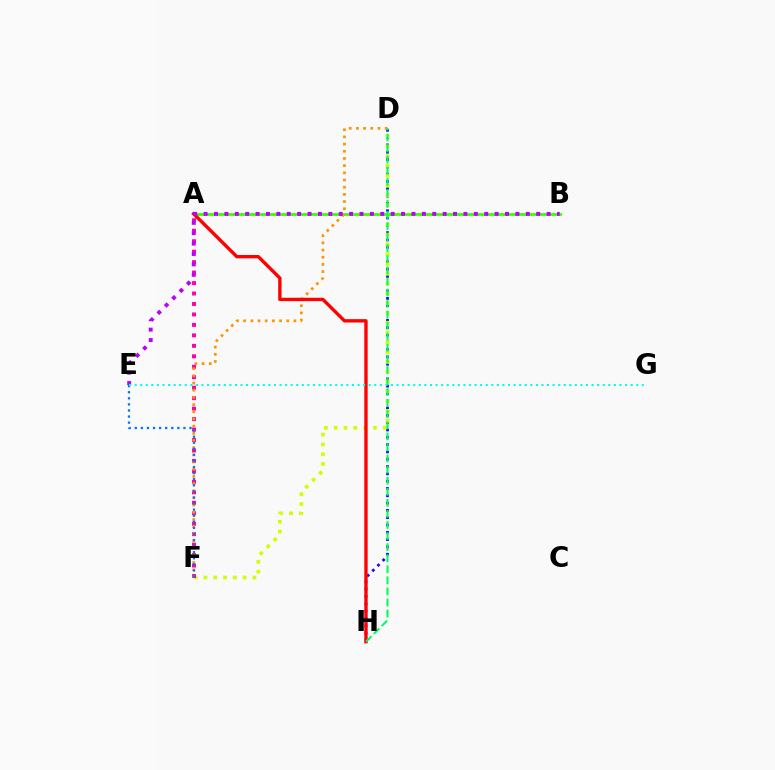{('D', 'H'): [{'color': '#2500ff', 'line_style': 'dotted', 'thickness': 1.99}, {'color': '#00ff5c', 'line_style': 'dashed', 'thickness': 1.5}], ('D', 'F'): [{'color': '#d1ff00', 'line_style': 'dotted', 'thickness': 2.66}, {'color': '#ff9400', 'line_style': 'dotted', 'thickness': 1.95}], ('A', 'F'): [{'color': '#ff00ac', 'line_style': 'dotted', 'thickness': 2.84}], ('A', 'B'): [{'color': '#3dff00', 'line_style': 'solid', 'thickness': 2.01}], ('E', 'F'): [{'color': '#0074ff', 'line_style': 'dotted', 'thickness': 1.65}], ('A', 'H'): [{'color': '#ff0000', 'line_style': 'solid', 'thickness': 2.42}], ('B', 'E'): [{'color': '#b900ff', 'line_style': 'dotted', 'thickness': 2.82}], ('E', 'G'): [{'color': '#00fff6', 'line_style': 'dotted', 'thickness': 1.51}]}